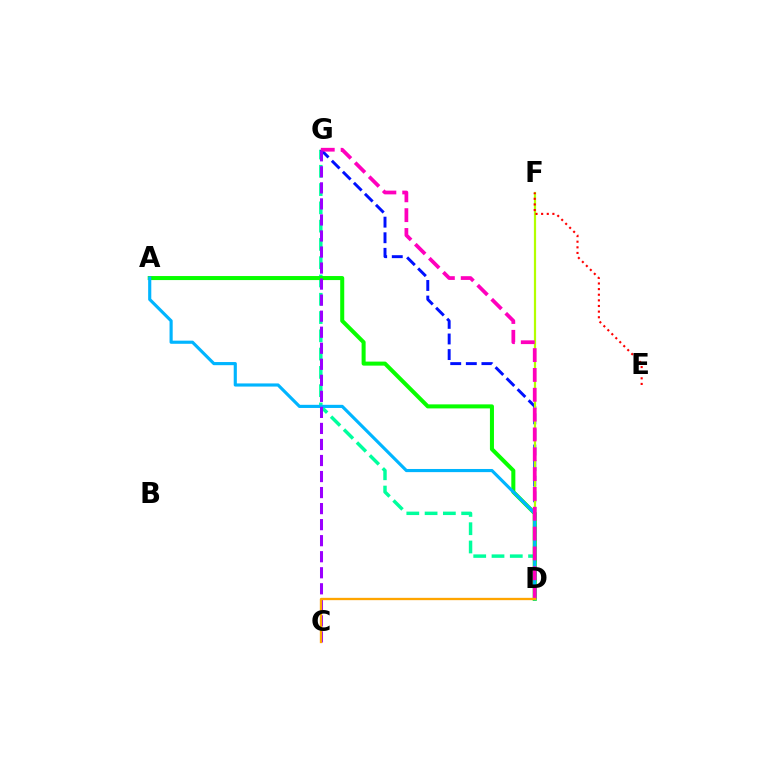{('D', 'G'): [{'color': '#00ff9d', 'line_style': 'dashed', 'thickness': 2.48}, {'color': '#0010ff', 'line_style': 'dashed', 'thickness': 2.12}, {'color': '#ff00bd', 'line_style': 'dashed', 'thickness': 2.69}], ('D', 'F'): [{'color': '#b3ff00', 'line_style': 'solid', 'thickness': 1.59}], ('A', 'D'): [{'color': '#08ff00', 'line_style': 'solid', 'thickness': 2.9}, {'color': '#00b5ff', 'line_style': 'solid', 'thickness': 2.26}], ('E', 'F'): [{'color': '#ff0000', 'line_style': 'dotted', 'thickness': 1.53}], ('C', 'G'): [{'color': '#9b00ff', 'line_style': 'dashed', 'thickness': 2.18}], ('C', 'D'): [{'color': '#ffa500', 'line_style': 'solid', 'thickness': 1.66}]}